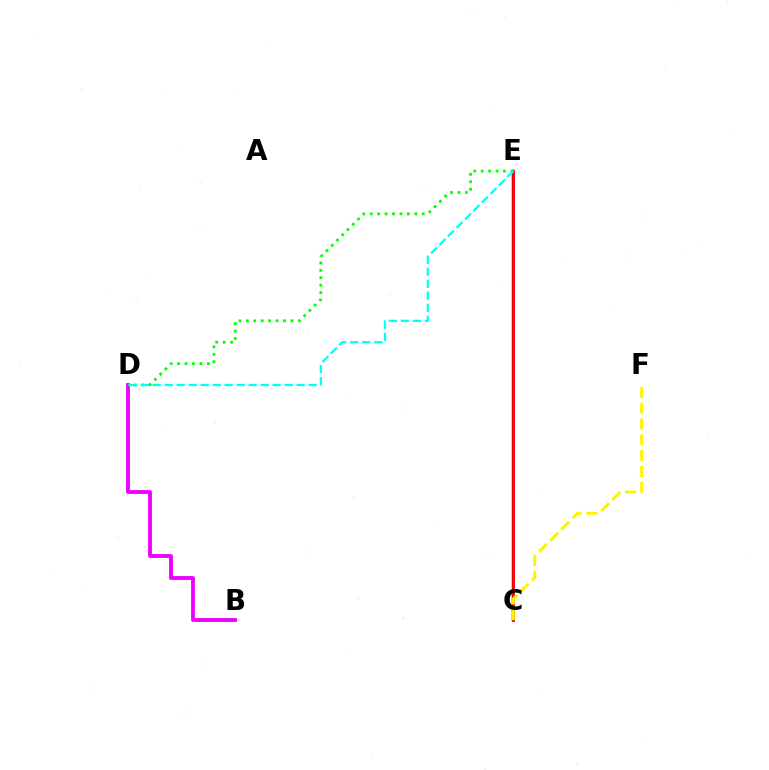{('C', 'E'): [{'color': '#0010ff', 'line_style': 'solid', 'thickness': 1.78}, {'color': '#ff0000', 'line_style': 'solid', 'thickness': 2.08}], ('B', 'D'): [{'color': '#ee00ff', 'line_style': 'solid', 'thickness': 2.76}], ('D', 'E'): [{'color': '#08ff00', 'line_style': 'dotted', 'thickness': 2.02}, {'color': '#00fff6', 'line_style': 'dashed', 'thickness': 1.63}], ('C', 'F'): [{'color': '#fcf500', 'line_style': 'dashed', 'thickness': 2.15}]}